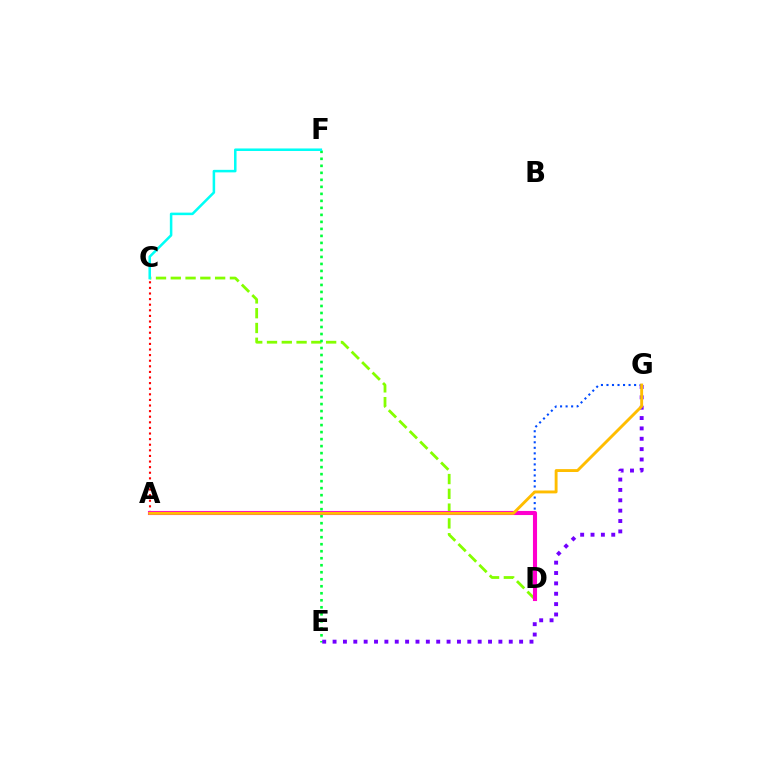{('D', 'G'): [{'color': '#004bff', 'line_style': 'dotted', 'thickness': 1.5}], ('C', 'D'): [{'color': '#84ff00', 'line_style': 'dashed', 'thickness': 2.01}], ('A', 'C'): [{'color': '#ff0000', 'line_style': 'dotted', 'thickness': 1.52}], ('E', 'F'): [{'color': '#00ff39', 'line_style': 'dotted', 'thickness': 1.9}], ('A', 'D'): [{'color': '#ff00cf', 'line_style': 'solid', 'thickness': 2.95}], ('E', 'G'): [{'color': '#7200ff', 'line_style': 'dotted', 'thickness': 2.82}], ('C', 'F'): [{'color': '#00fff6', 'line_style': 'solid', 'thickness': 1.82}], ('A', 'G'): [{'color': '#ffbd00', 'line_style': 'solid', 'thickness': 2.08}]}